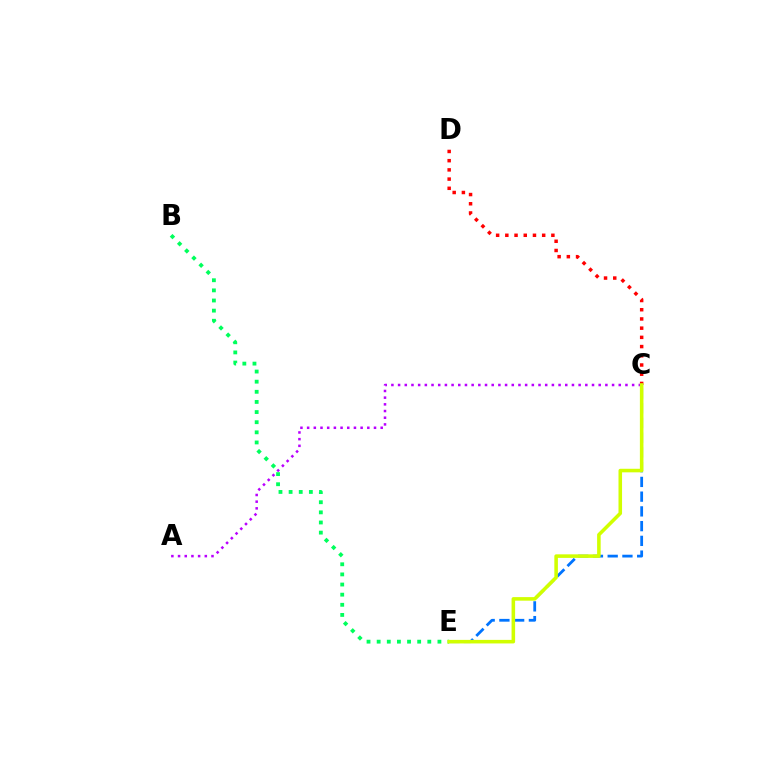{('C', 'D'): [{'color': '#ff0000', 'line_style': 'dotted', 'thickness': 2.5}], ('C', 'E'): [{'color': '#0074ff', 'line_style': 'dashed', 'thickness': 2.0}, {'color': '#d1ff00', 'line_style': 'solid', 'thickness': 2.56}], ('A', 'C'): [{'color': '#b900ff', 'line_style': 'dotted', 'thickness': 1.82}], ('B', 'E'): [{'color': '#00ff5c', 'line_style': 'dotted', 'thickness': 2.75}]}